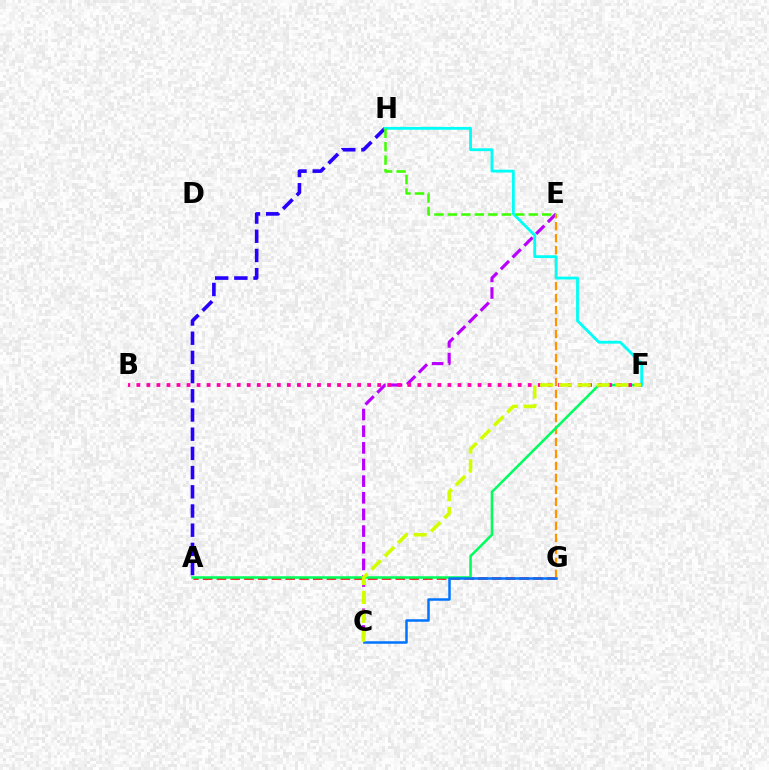{('C', 'E'): [{'color': '#b900ff', 'line_style': 'dashed', 'thickness': 2.26}], ('A', 'G'): [{'color': '#ff0000', 'line_style': 'dashed', 'thickness': 1.87}], ('A', 'H'): [{'color': '#2500ff', 'line_style': 'dashed', 'thickness': 2.61}], ('E', 'G'): [{'color': '#ff9400', 'line_style': 'dashed', 'thickness': 1.63}], ('A', 'F'): [{'color': '#00ff5c', 'line_style': 'solid', 'thickness': 1.83}], ('C', 'G'): [{'color': '#0074ff', 'line_style': 'solid', 'thickness': 1.8}], ('F', 'H'): [{'color': '#00fff6', 'line_style': 'solid', 'thickness': 2.04}], ('E', 'H'): [{'color': '#3dff00', 'line_style': 'dashed', 'thickness': 1.83}], ('B', 'F'): [{'color': '#ff00ac', 'line_style': 'dotted', 'thickness': 2.73}], ('C', 'F'): [{'color': '#d1ff00', 'line_style': 'dashed', 'thickness': 2.56}]}